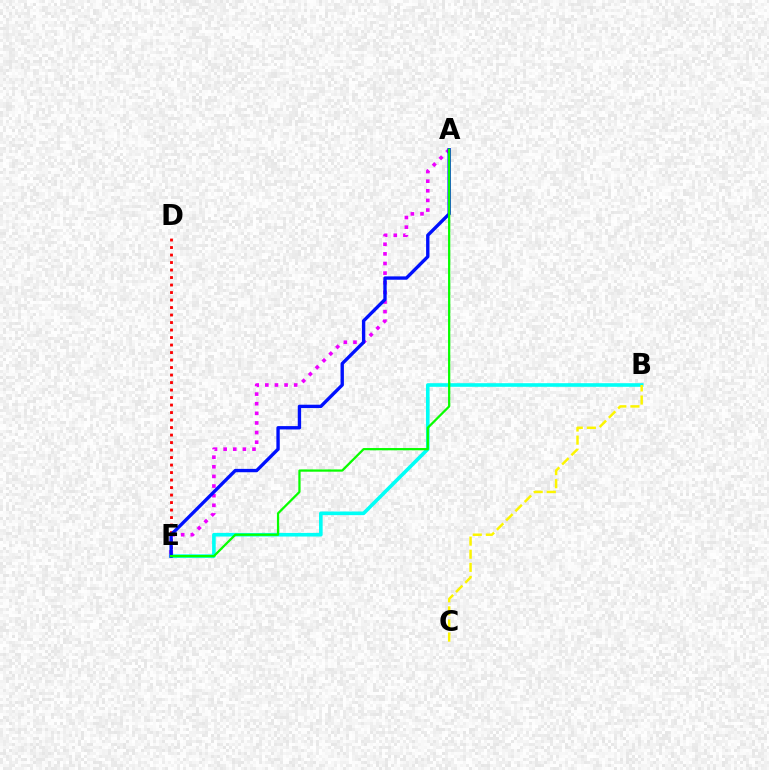{('D', 'E'): [{'color': '#ff0000', 'line_style': 'dotted', 'thickness': 2.04}], ('A', 'E'): [{'color': '#ee00ff', 'line_style': 'dotted', 'thickness': 2.61}, {'color': '#0010ff', 'line_style': 'solid', 'thickness': 2.42}, {'color': '#08ff00', 'line_style': 'solid', 'thickness': 1.62}], ('B', 'E'): [{'color': '#00fff6', 'line_style': 'solid', 'thickness': 2.6}], ('B', 'C'): [{'color': '#fcf500', 'line_style': 'dashed', 'thickness': 1.78}]}